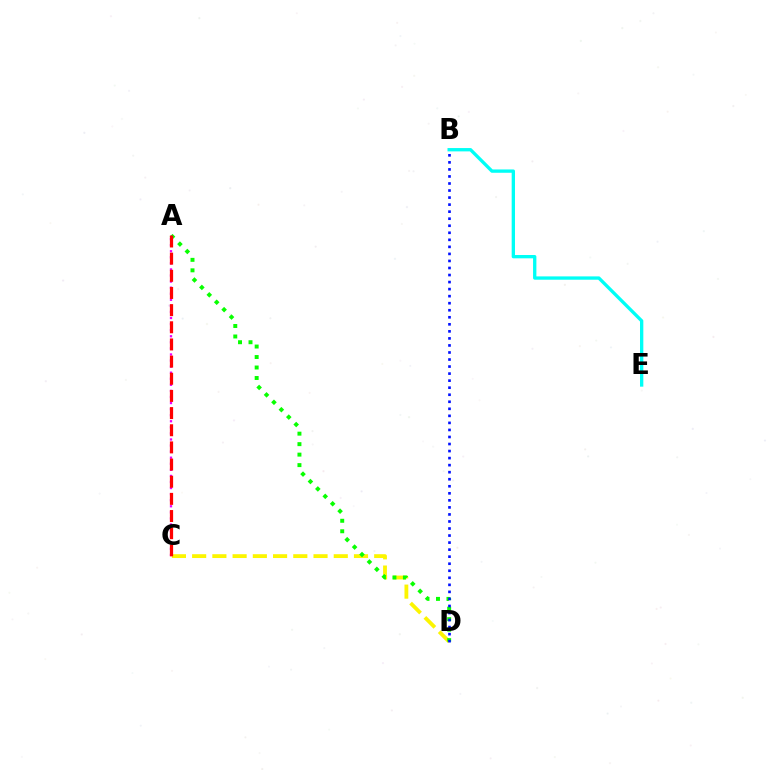{('A', 'C'): [{'color': '#ee00ff', 'line_style': 'dotted', 'thickness': 1.65}, {'color': '#ff0000', 'line_style': 'dashed', 'thickness': 2.33}], ('C', 'D'): [{'color': '#fcf500', 'line_style': 'dashed', 'thickness': 2.75}], ('B', 'E'): [{'color': '#00fff6', 'line_style': 'solid', 'thickness': 2.4}], ('A', 'D'): [{'color': '#08ff00', 'line_style': 'dotted', 'thickness': 2.85}], ('B', 'D'): [{'color': '#0010ff', 'line_style': 'dotted', 'thickness': 1.91}]}